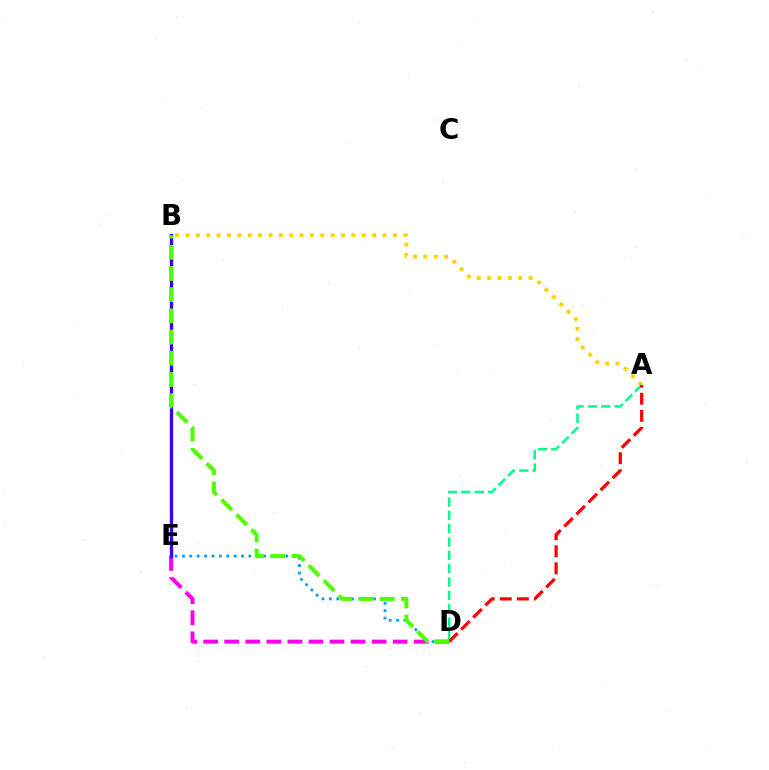{('D', 'E'): [{'color': '#009eff', 'line_style': 'dotted', 'thickness': 2.01}, {'color': '#ff00ed', 'line_style': 'dashed', 'thickness': 2.86}], ('A', 'B'): [{'color': '#ffd500', 'line_style': 'dotted', 'thickness': 2.82}], ('B', 'E'): [{'color': '#3700ff', 'line_style': 'solid', 'thickness': 2.4}], ('A', 'D'): [{'color': '#00ff86', 'line_style': 'dashed', 'thickness': 1.81}, {'color': '#ff0000', 'line_style': 'dashed', 'thickness': 2.32}], ('B', 'D'): [{'color': '#4fff00', 'line_style': 'dashed', 'thickness': 2.88}]}